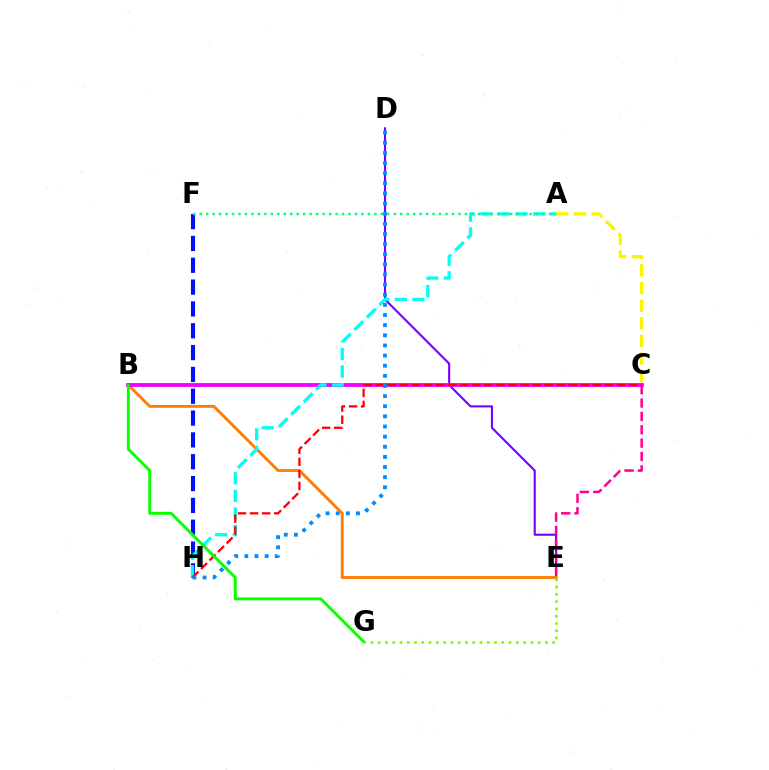{('D', 'E'): [{'color': '#7200ff', 'line_style': 'solid', 'thickness': 1.5}], ('B', 'E'): [{'color': '#ff7c00', 'line_style': 'solid', 'thickness': 2.06}], ('B', 'C'): [{'color': '#ee00ff', 'line_style': 'solid', 'thickness': 2.76}], ('F', 'H'): [{'color': '#0010ff', 'line_style': 'dashed', 'thickness': 2.97}], ('E', 'G'): [{'color': '#84ff00', 'line_style': 'dotted', 'thickness': 1.98}], ('A', 'H'): [{'color': '#00fff6', 'line_style': 'dashed', 'thickness': 2.39}], ('C', 'E'): [{'color': '#ff0094', 'line_style': 'dashed', 'thickness': 1.82}], ('A', 'F'): [{'color': '#00ff74', 'line_style': 'dotted', 'thickness': 1.76}], ('C', 'H'): [{'color': '#ff0000', 'line_style': 'dashed', 'thickness': 1.64}], ('D', 'H'): [{'color': '#008cff', 'line_style': 'dotted', 'thickness': 2.75}], ('B', 'G'): [{'color': '#08ff00', 'line_style': 'solid', 'thickness': 2.09}], ('A', 'C'): [{'color': '#fcf500', 'line_style': 'dashed', 'thickness': 2.39}]}